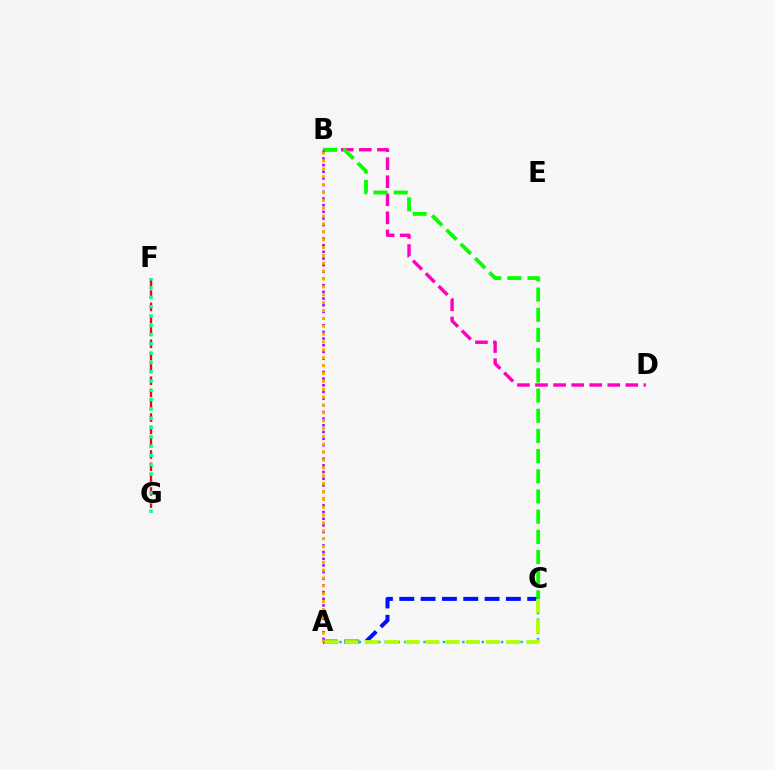{('A', 'C'): [{'color': '#0010ff', 'line_style': 'dashed', 'thickness': 2.9}, {'color': '#00b5ff', 'line_style': 'dotted', 'thickness': 1.76}, {'color': '#b3ff00', 'line_style': 'dashed', 'thickness': 2.75}], ('B', 'D'): [{'color': '#ff00bd', 'line_style': 'dashed', 'thickness': 2.45}], ('B', 'C'): [{'color': '#08ff00', 'line_style': 'dashed', 'thickness': 2.74}], ('F', 'G'): [{'color': '#ff0000', 'line_style': 'dashed', 'thickness': 1.67}, {'color': '#00ff9d', 'line_style': 'dotted', 'thickness': 2.53}], ('A', 'B'): [{'color': '#9b00ff', 'line_style': 'dotted', 'thickness': 1.81}, {'color': '#ffa500', 'line_style': 'dotted', 'thickness': 2.14}]}